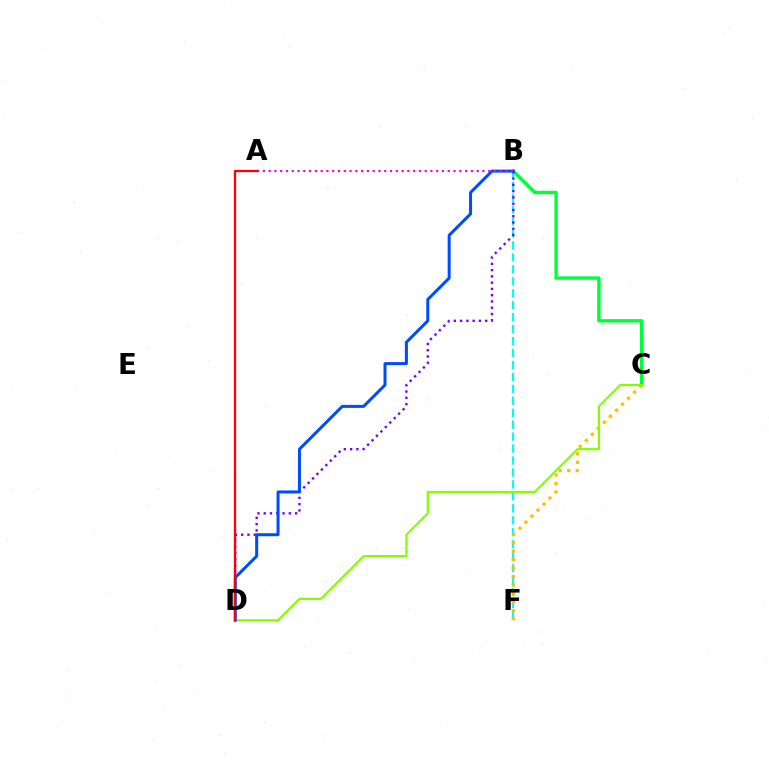{('B', 'C'): [{'color': '#00ff39', 'line_style': 'solid', 'thickness': 2.45}], ('B', 'F'): [{'color': '#00fff6', 'line_style': 'dashed', 'thickness': 1.62}], ('C', 'F'): [{'color': '#ffbd00', 'line_style': 'dotted', 'thickness': 2.32}], ('B', 'D'): [{'color': '#7200ff', 'line_style': 'dotted', 'thickness': 1.7}, {'color': '#004bff', 'line_style': 'solid', 'thickness': 2.17}], ('C', 'D'): [{'color': '#84ff00', 'line_style': 'solid', 'thickness': 1.58}], ('A', 'B'): [{'color': '#ff00cf', 'line_style': 'dotted', 'thickness': 1.57}], ('A', 'D'): [{'color': '#ff0000', 'line_style': 'solid', 'thickness': 1.67}]}